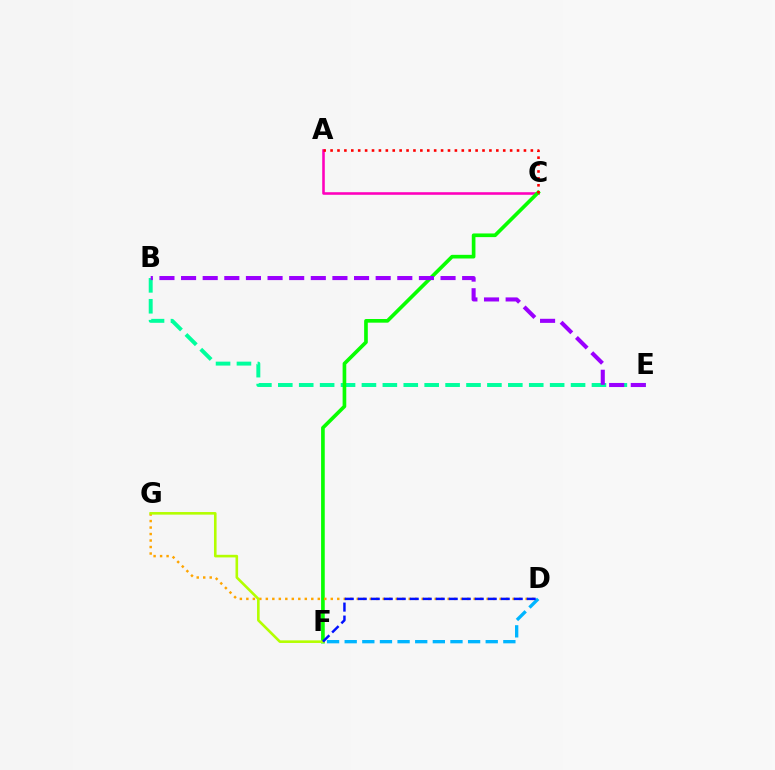{('A', 'C'): [{'color': '#ff00bd', 'line_style': 'solid', 'thickness': 1.85}, {'color': '#ff0000', 'line_style': 'dotted', 'thickness': 1.88}], ('B', 'E'): [{'color': '#00ff9d', 'line_style': 'dashed', 'thickness': 2.84}, {'color': '#9b00ff', 'line_style': 'dashed', 'thickness': 2.94}], ('C', 'F'): [{'color': '#08ff00', 'line_style': 'solid', 'thickness': 2.64}], ('D', 'F'): [{'color': '#00b5ff', 'line_style': 'dashed', 'thickness': 2.39}, {'color': '#0010ff', 'line_style': 'dashed', 'thickness': 1.77}], ('D', 'G'): [{'color': '#ffa500', 'line_style': 'dotted', 'thickness': 1.76}], ('F', 'G'): [{'color': '#b3ff00', 'line_style': 'solid', 'thickness': 1.87}]}